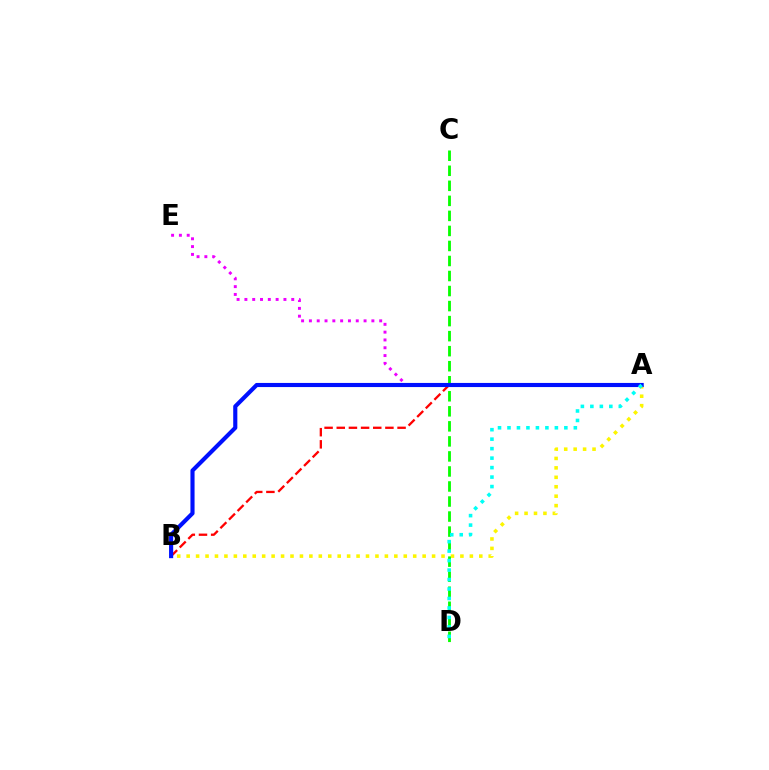{('A', 'E'): [{'color': '#ee00ff', 'line_style': 'dotted', 'thickness': 2.12}], ('A', 'B'): [{'color': '#ff0000', 'line_style': 'dashed', 'thickness': 1.65}, {'color': '#fcf500', 'line_style': 'dotted', 'thickness': 2.56}, {'color': '#0010ff', 'line_style': 'solid', 'thickness': 2.97}], ('C', 'D'): [{'color': '#08ff00', 'line_style': 'dashed', 'thickness': 2.04}], ('A', 'D'): [{'color': '#00fff6', 'line_style': 'dotted', 'thickness': 2.58}]}